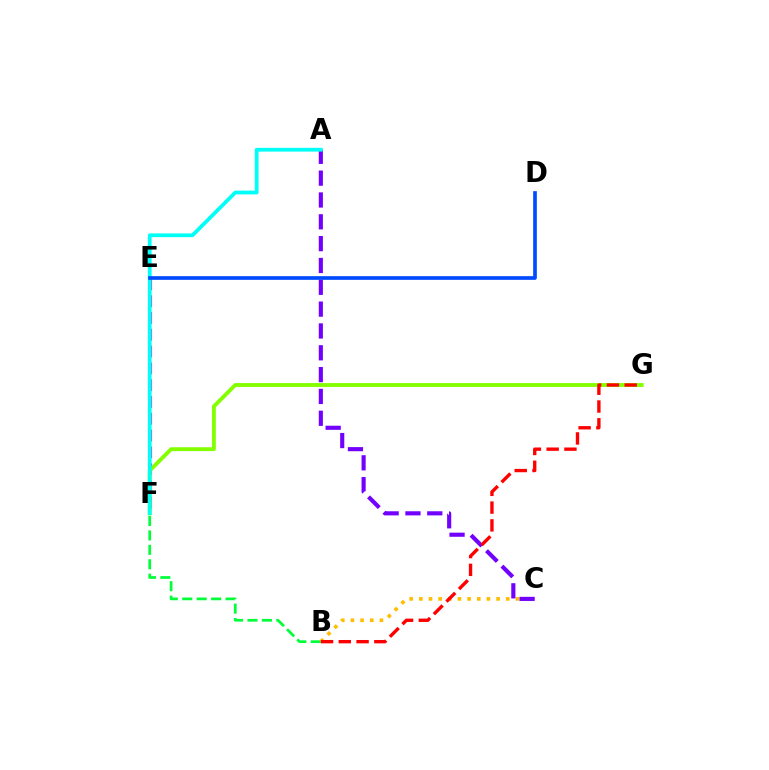{('E', 'F'): [{'color': '#ff00cf', 'line_style': 'dashed', 'thickness': 2.28}], ('B', 'F'): [{'color': '#00ff39', 'line_style': 'dashed', 'thickness': 1.96}], ('B', 'C'): [{'color': '#ffbd00', 'line_style': 'dotted', 'thickness': 2.62}], ('A', 'C'): [{'color': '#7200ff', 'line_style': 'dashed', 'thickness': 2.97}], ('F', 'G'): [{'color': '#84ff00', 'line_style': 'solid', 'thickness': 2.79}], ('A', 'F'): [{'color': '#00fff6', 'line_style': 'solid', 'thickness': 2.71}], ('B', 'G'): [{'color': '#ff0000', 'line_style': 'dashed', 'thickness': 2.41}], ('D', 'E'): [{'color': '#004bff', 'line_style': 'solid', 'thickness': 2.65}]}